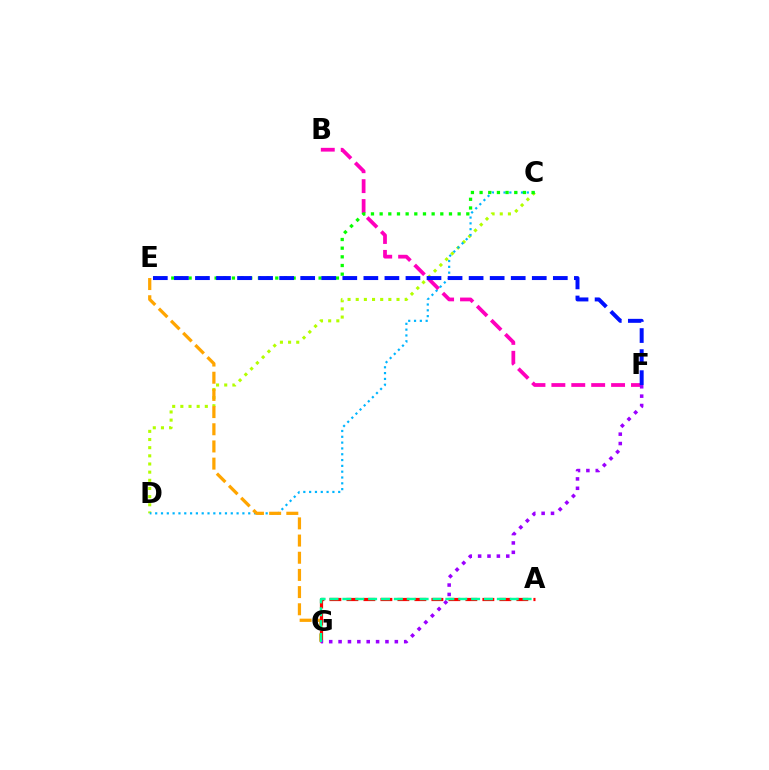{('C', 'D'): [{'color': '#b3ff00', 'line_style': 'dotted', 'thickness': 2.22}, {'color': '#00b5ff', 'line_style': 'dotted', 'thickness': 1.58}], ('B', 'F'): [{'color': '#ff00bd', 'line_style': 'dashed', 'thickness': 2.7}], ('E', 'G'): [{'color': '#ffa500', 'line_style': 'dashed', 'thickness': 2.33}], ('A', 'G'): [{'color': '#ff0000', 'line_style': 'dashed', 'thickness': 2.31}, {'color': '#00ff9d', 'line_style': 'dashed', 'thickness': 1.75}], ('C', 'E'): [{'color': '#08ff00', 'line_style': 'dotted', 'thickness': 2.35}], ('F', 'G'): [{'color': '#9b00ff', 'line_style': 'dotted', 'thickness': 2.55}], ('E', 'F'): [{'color': '#0010ff', 'line_style': 'dashed', 'thickness': 2.86}]}